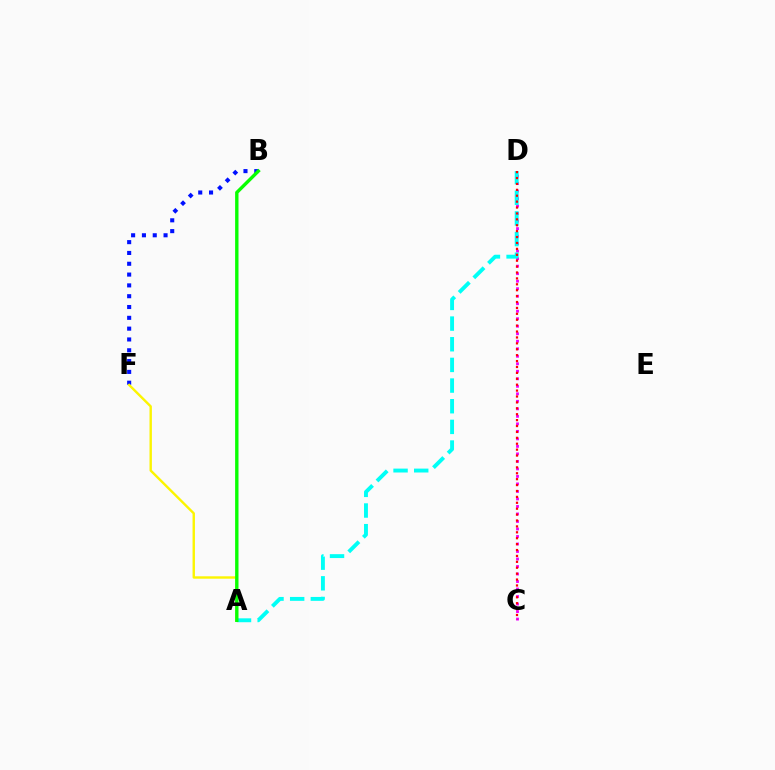{('C', 'D'): [{'color': '#ee00ff', 'line_style': 'dotted', 'thickness': 2.04}, {'color': '#ff0000', 'line_style': 'dotted', 'thickness': 1.6}], ('B', 'F'): [{'color': '#0010ff', 'line_style': 'dotted', 'thickness': 2.94}], ('A', 'F'): [{'color': '#fcf500', 'line_style': 'solid', 'thickness': 1.72}], ('A', 'D'): [{'color': '#00fff6', 'line_style': 'dashed', 'thickness': 2.81}], ('A', 'B'): [{'color': '#08ff00', 'line_style': 'solid', 'thickness': 2.43}]}